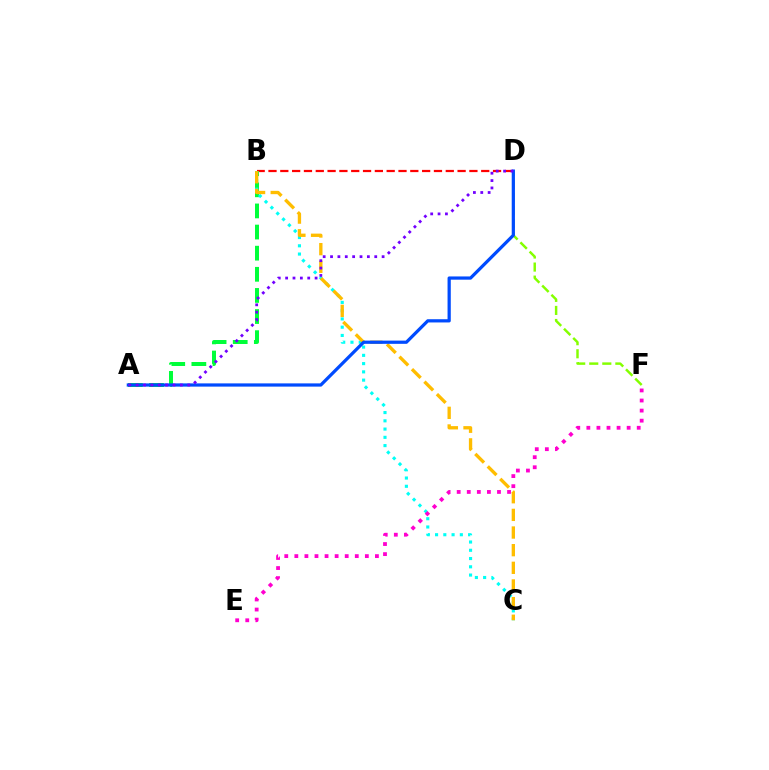{('B', 'D'): [{'color': '#ff0000', 'line_style': 'dashed', 'thickness': 1.61}], ('A', 'B'): [{'color': '#00ff39', 'line_style': 'dashed', 'thickness': 2.87}], ('D', 'F'): [{'color': '#84ff00', 'line_style': 'dashed', 'thickness': 1.77}], ('B', 'C'): [{'color': '#00fff6', 'line_style': 'dotted', 'thickness': 2.24}, {'color': '#ffbd00', 'line_style': 'dashed', 'thickness': 2.4}], ('A', 'D'): [{'color': '#004bff', 'line_style': 'solid', 'thickness': 2.33}, {'color': '#7200ff', 'line_style': 'dotted', 'thickness': 2.0}], ('E', 'F'): [{'color': '#ff00cf', 'line_style': 'dotted', 'thickness': 2.74}]}